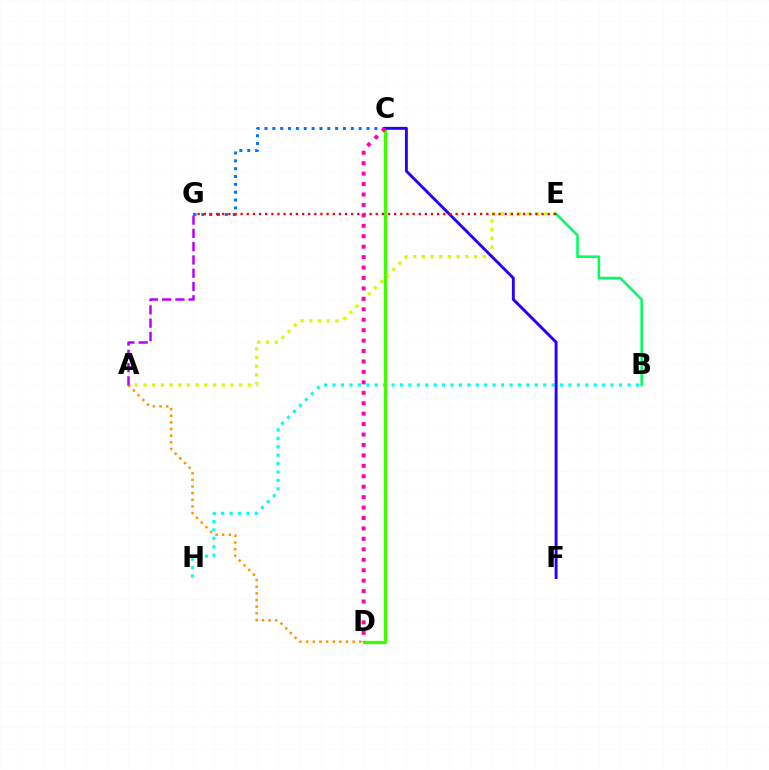{('B', 'H'): [{'color': '#00fff6', 'line_style': 'dotted', 'thickness': 2.29}], ('C', 'D'): [{'color': '#3dff00', 'line_style': 'solid', 'thickness': 2.35}, {'color': '#ff00ac', 'line_style': 'dotted', 'thickness': 2.84}], ('C', 'G'): [{'color': '#0074ff', 'line_style': 'dotted', 'thickness': 2.13}], ('A', 'E'): [{'color': '#d1ff00', 'line_style': 'dotted', 'thickness': 2.36}], ('C', 'F'): [{'color': '#2500ff', 'line_style': 'solid', 'thickness': 2.08}], ('B', 'E'): [{'color': '#00ff5c', 'line_style': 'solid', 'thickness': 1.84}], ('E', 'G'): [{'color': '#ff0000', 'line_style': 'dotted', 'thickness': 1.67}], ('A', 'D'): [{'color': '#ff9400', 'line_style': 'dotted', 'thickness': 1.8}], ('A', 'G'): [{'color': '#b900ff', 'line_style': 'dashed', 'thickness': 1.8}]}